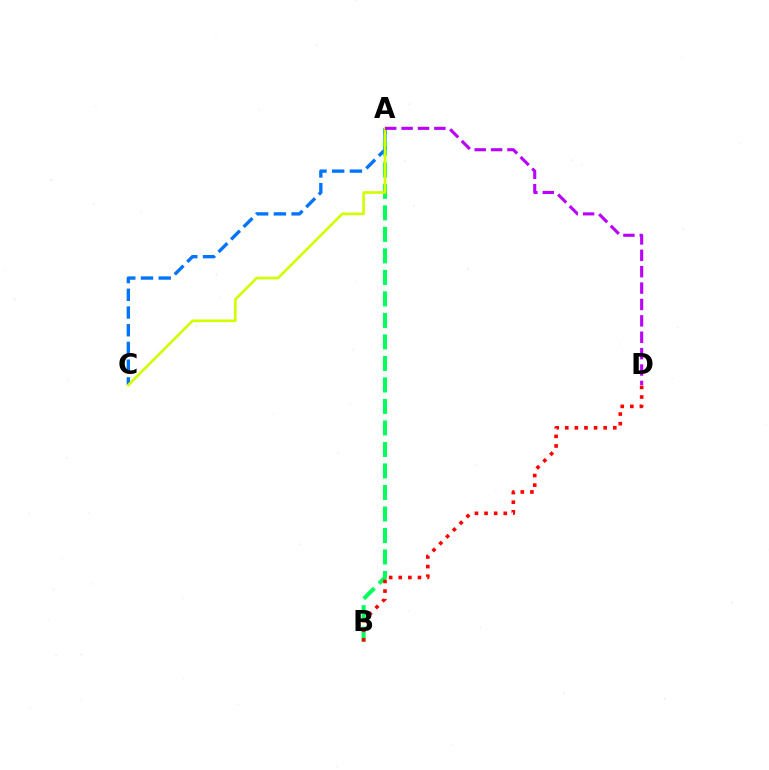{('A', 'B'): [{'color': '#00ff5c', 'line_style': 'dashed', 'thickness': 2.92}], ('A', 'C'): [{'color': '#0074ff', 'line_style': 'dashed', 'thickness': 2.41}, {'color': '#d1ff00', 'line_style': 'solid', 'thickness': 1.93}], ('A', 'D'): [{'color': '#b900ff', 'line_style': 'dashed', 'thickness': 2.23}], ('B', 'D'): [{'color': '#ff0000', 'line_style': 'dotted', 'thickness': 2.61}]}